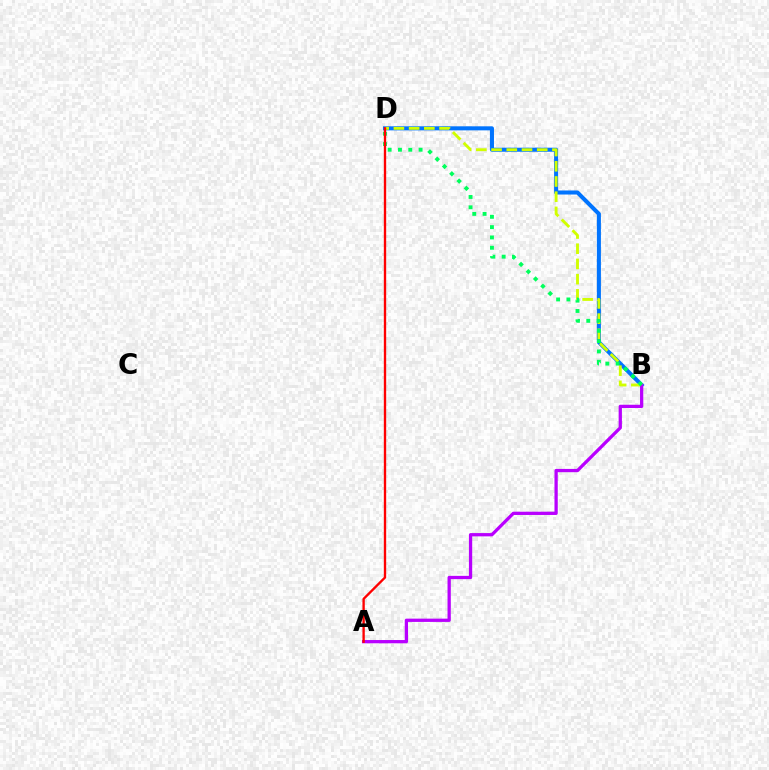{('B', 'D'): [{'color': '#0074ff', 'line_style': 'solid', 'thickness': 2.92}, {'color': '#d1ff00', 'line_style': 'dashed', 'thickness': 2.07}, {'color': '#00ff5c', 'line_style': 'dotted', 'thickness': 2.8}], ('A', 'B'): [{'color': '#b900ff', 'line_style': 'solid', 'thickness': 2.36}], ('A', 'D'): [{'color': '#ff0000', 'line_style': 'solid', 'thickness': 1.69}]}